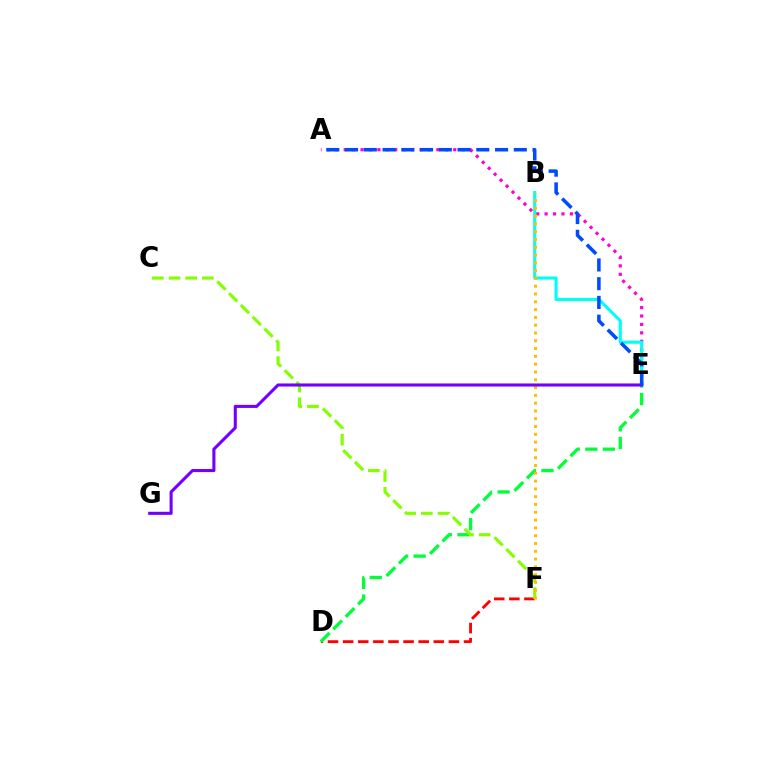{('A', 'E'): [{'color': '#ff00cf', 'line_style': 'dotted', 'thickness': 2.29}, {'color': '#004bff', 'line_style': 'dashed', 'thickness': 2.55}], ('D', 'F'): [{'color': '#ff0000', 'line_style': 'dashed', 'thickness': 2.05}], ('B', 'E'): [{'color': '#00fff6', 'line_style': 'solid', 'thickness': 2.24}], ('D', 'E'): [{'color': '#00ff39', 'line_style': 'dashed', 'thickness': 2.39}], ('C', 'F'): [{'color': '#84ff00', 'line_style': 'dashed', 'thickness': 2.26}], ('B', 'F'): [{'color': '#ffbd00', 'line_style': 'dotted', 'thickness': 2.12}], ('E', 'G'): [{'color': '#7200ff', 'line_style': 'solid', 'thickness': 2.21}]}